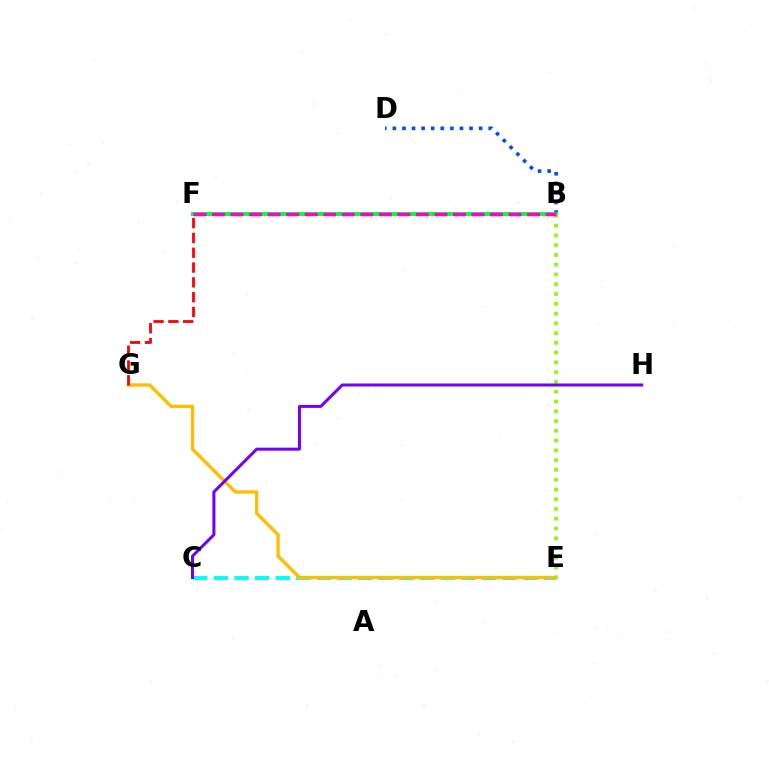{('C', 'E'): [{'color': '#00fff6', 'line_style': 'dashed', 'thickness': 2.8}], ('B', 'D'): [{'color': '#004bff', 'line_style': 'dotted', 'thickness': 2.6}], ('E', 'G'): [{'color': '#ffbd00', 'line_style': 'solid', 'thickness': 2.41}], ('B', 'F'): [{'color': '#00ff39', 'line_style': 'solid', 'thickness': 2.81}, {'color': '#ff00cf', 'line_style': 'dashed', 'thickness': 2.52}], ('B', 'E'): [{'color': '#84ff00', 'line_style': 'dotted', 'thickness': 2.65}], ('F', 'G'): [{'color': '#ff0000', 'line_style': 'dashed', 'thickness': 2.01}], ('C', 'H'): [{'color': '#7200ff', 'line_style': 'solid', 'thickness': 2.17}]}